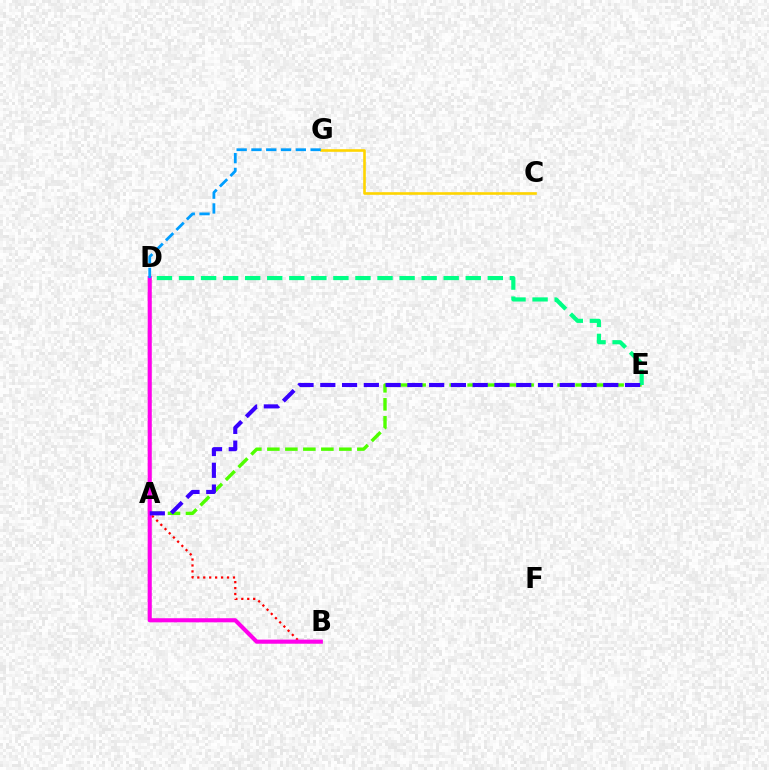{('A', 'E'): [{'color': '#4fff00', 'line_style': 'dashed', 'thickness': 2.44}, {'color': '#3700ff', 'line_style': 'dashed', 'thickness': 2.96}], ('C', 'G'): [{'color': '#ffd500', 'line_style': 'solid', 'thickness': 1.88}], ('D', 'E'): [{'color': '#00ff86', 'line_style': 'dashed', 'thickness': 3.0}], ('B', 'D'): [{'color': '#ff0000', 'line_style': 'dotted', 'thickness': 1.62}, {'color': '#ff00ed', 'line_style': 'solid', 'thickness': 2.96}], ('D', 'G'): [{'color': '#009eff', 'line_style': 'dashed', 'thickness': 2.01}]}